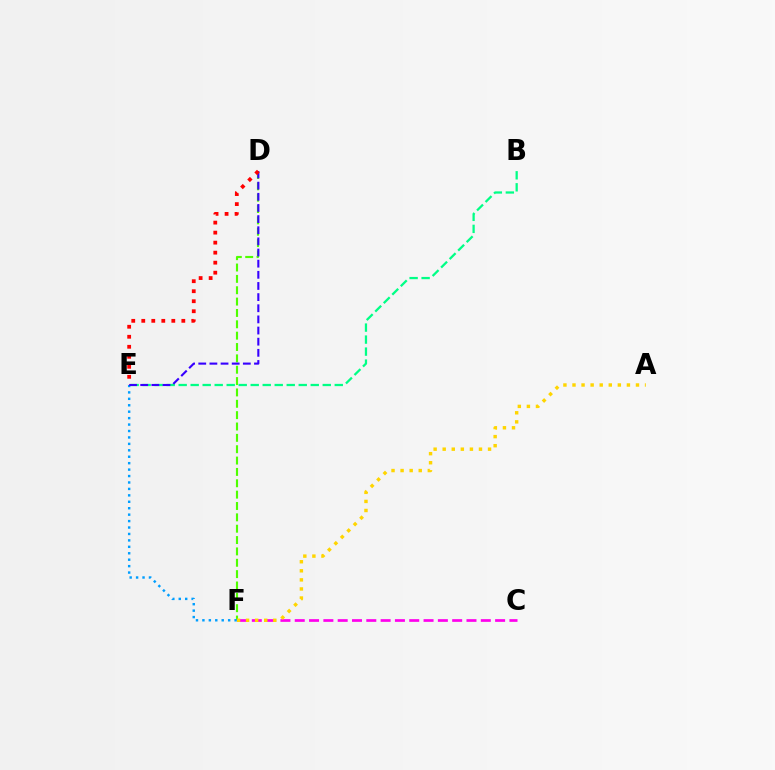{('D', 'F'): [{'color': '#4fff00', 'line_style': 'dashed', 'thickness': 1.54}], ('B', 'E'): [{'color': '#00ff86', 'line_style': 'dashed', 'thickness': 1.63}], ('C', 'F'): [{'color': '#ff00ed', 'line_style': 'dashed', 'thickness': 1.94}], ('A', 'F'): [{'color': '#ffd500', 'line_style': 'dotted', 'thickness': 2.46}], ('E', 'F'): [{'color': '#009eff', 'line_style': 'dotted', 'thickness': 1.75}], ('D', 'E'): [{'color': '#3700ff', 'line_style': 'dashed', 'thickness': 1.51}, {'color': '#ff0000', 'line_style': 'dotted', 'thickness': 2.72}]}